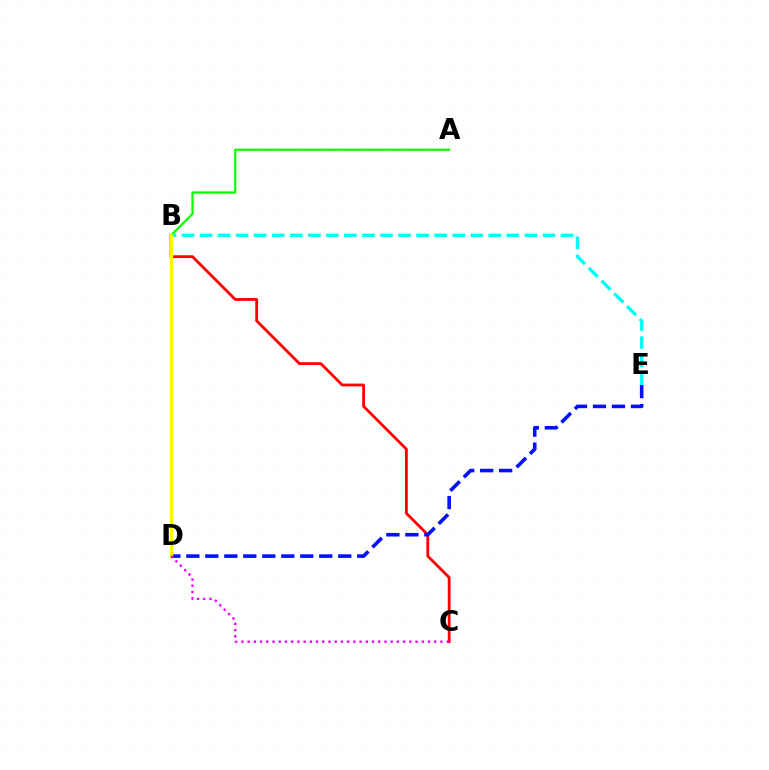{('A', 'B'): [{'color': '#08ff00', 'line_style': 'solid', 'thickness': 1.58}], ('B', 'C'): [{'color': '#ff0000', 'line_style': 'solid', 'thickness': 2.02}], ('B', 'E'): [{'color': '#00fff6', 'line_style': 'dashed', 'thickness': 2.45}], ('D', 'E'): [{'color': '#0010ff', 'line_style': 'dashed', 'thickness': 2.58}], ('B', 'D'): [{'color': '#fcf500', 'line_style': 'solid', 'thickness': 2.35}], ('C', 'D'): [{'color': '#ee00ff', 'line_style': 'dotted', 'thickness': 1.69}]}